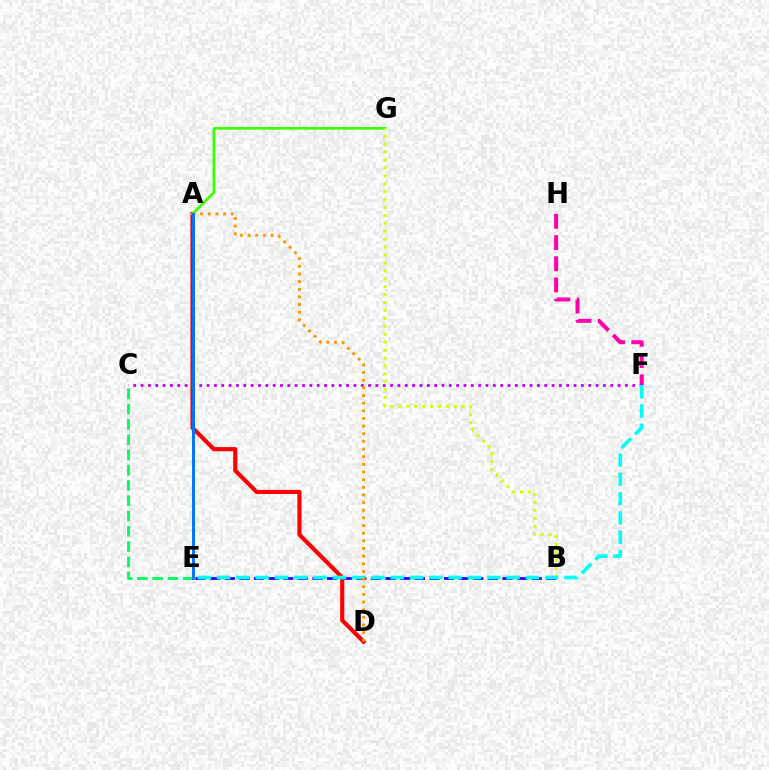{('B', 'E'): [{'color': '#2500ff', 'line_style': 'dashed', 'thickness': 1.99}], ('C', 'E'): [{'color': '#00ff5c', 'line_style': 'dashed', 'thickness': 2.07}], ('A', 'D'): [{'color': '#ff0000', 'line_style': 'solid', 'thickness': 2.98}, {'color': '#ff9400', 'line_style': 'dotted', 'thickness': 2.08}], ('F', 'H'): [{'color': '#ff00ac', 'line_style': 'dashed', 'thickness': 2.88}], ('C', 'F'): [{'color': '#b900ff', 'line_style': 'dotted', 'thickness': 1.99}], ('A', 'G'): [{'color': '#3dff00', 'line_style': 'solid', 'thickness': 1.94}], ('B', 'G'): [{'color': '#d1ff00', 'line_style': 'dotted', 'thickness': 2.15}], ('E', 'F'): [{'color': '#00fff6', 'line_style': 'dashed', 'thickness': 2.62}], ('A', 'E'): [{'color': '#0074ff', 'line_style': 'solid', 'thickness': 2.11}]}